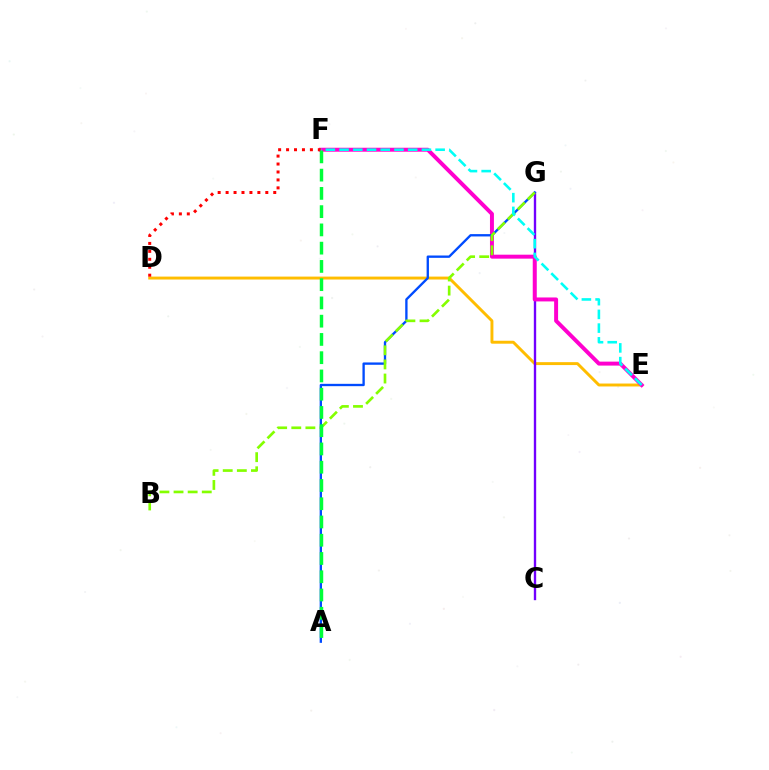{('D', 'E'): [{'color': '#ffbd00', 'line_style': 'solid', 'thickness': 2.11}], ('C', 'G'): [{'color': '#7200ff', 'line_style': 'solid', 'thickness': 1.7}], ('E', 'F'): [{'color': '#ff00cf', 'line_style': 'solid', 'thickness': 2.85}, {'color': '#00fff6', 'line_style': 'dashed', 'thickness': 1.86}], ('D', 'F'): [{'color': '#ff0000', 'line_style': 'dotted', 'thickness': 2.16}], ('A', 'G'): [{'color': '#004bff', 'line_style': 'solid', 'thickness': 1.68}], ('B', 'G'): [{'color': '#84ff00', 'line_style': 'dashed', 'thickness': 1.92}], ('A', 'F'): [{'color': '#00ff39', 'line_style': 'dashed', 'thickness': 2.48}]}